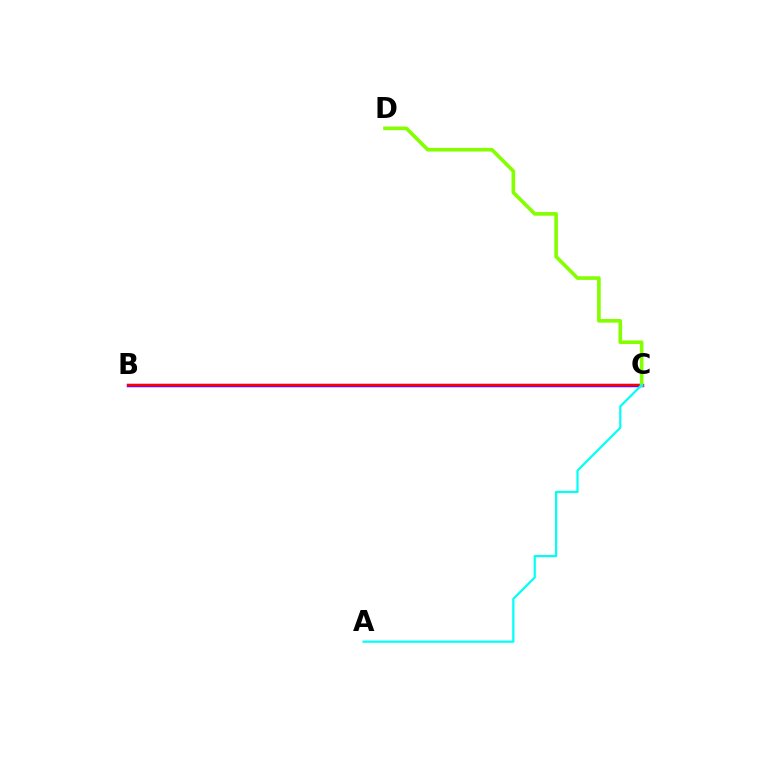{('B', 'C'): [{'color': '#7200ff', 'line_style': 'solid', 'thickness': 2.51}, {'color': '#ff0000', 'line_style': 'solid', 'thickness': 1.51}], ('C', 'D'): [{'color': '#84ff00', 'line_style': 'solid', 'thickness': 2.62}], ('A', 'C'): [{'color': '#00fff6', 'line_style': 'solid', 'thickness': 1.59}]}